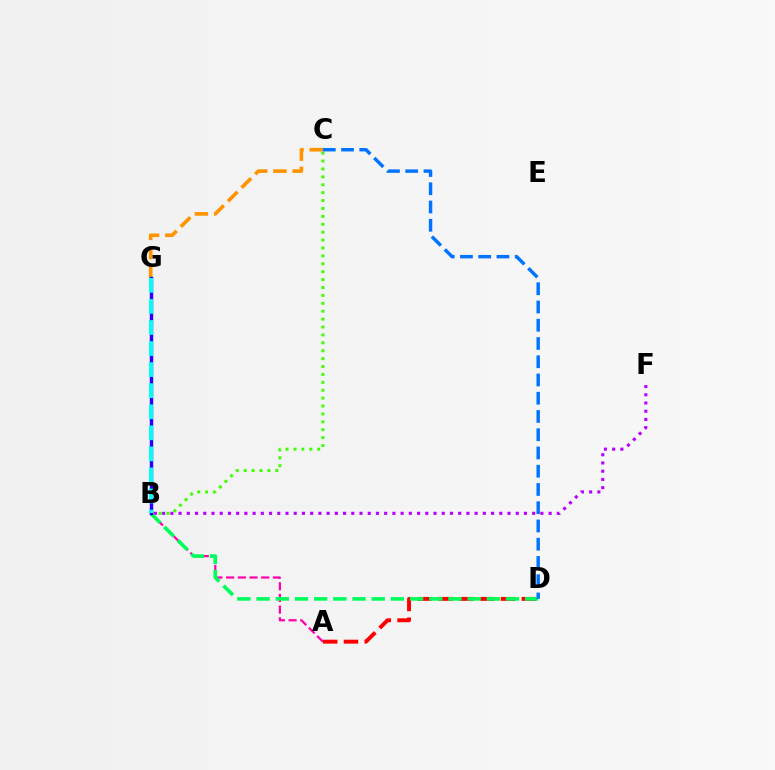{('A', 'B'): [{'color': '#ff00ac', 'line_style': 'dashed', 'thickness': 1.59}], ('B', 'G'): [{'color': '#d1ff00', 'line_style': 'dashed', 'thickness': 2.12}, {'color': '#2500ff', 'line_style': 'solid', 'thickness': 2.46}, {'color': '#00fff6', 'line_style': 'dashed', 'thickness': 2.86}], ('B', 'C'): [{'color': '#3dff00', 'line_style': 'dotted', 'thickness': 2.15}], ('A', 'D'): [{'color': '#ff0000', 'line_style': 'dashed', 'thickness': 2.83}], ('B', 'F'): [{'color': '#b900ff', 'line_style': 'dotted', 'thickness': 2.23}], ('C', 'G'): [{'color': '#ff9400', 'line_style': 'dashed', 'thickness': 2.61}], ('B', 'D'): [{'color': '#00ff5c', 'line_style': 'dashed', 'thickness': 2.61}], ('C', 'D'): [{'color': '#0074ff', 'line_style': 'dashed', 'thickness': 2.48}]}